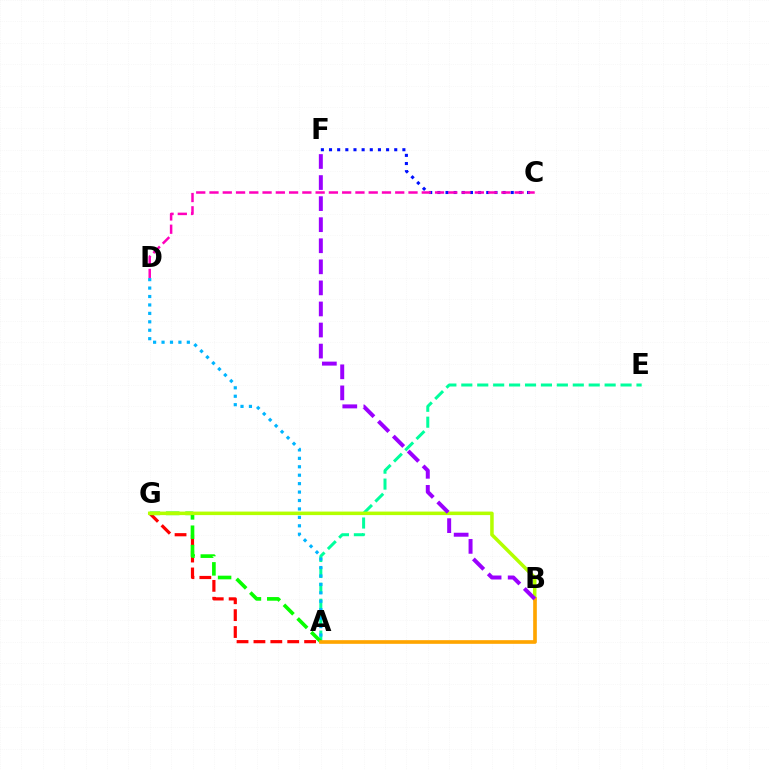{('A', 'E'): [{'color': '#00ff9d', 'line_style': 'dashed', 'thickness': 2.16}], ('A', 'G'): [{'color': '#ff0000', 'line_style': 'dashed', 'thickness': 2.29}, {'color': '#08ff00', 'line_style': 'dashed', 'thickness': 2.63}], ('C', 'F'): [{'color': '#0010ff', 'line_style': 'dotted', 'thickness': 2.21}], ('B', 'G'): [{'color': '#b3ff00', 'line_style': 'solid', 'thickness': 2.54}], ('A', 'B'): [{'color': '#ffa500', 'line_style': 'solid', 'thickness': 2.64}], ('B', 'F'): [{'color': '#9b00ff', 'line_style': 'dashed', 'thickness': 2.86}], ('A', 'D'): [{'color': '#00b5ff', 'line_style': 'dotted', 'thickness': 2.29}], ('C', 'D'): [{'color': '#ff00bd', 'line_style': 'dashed', 'thickness': 1.8}]}